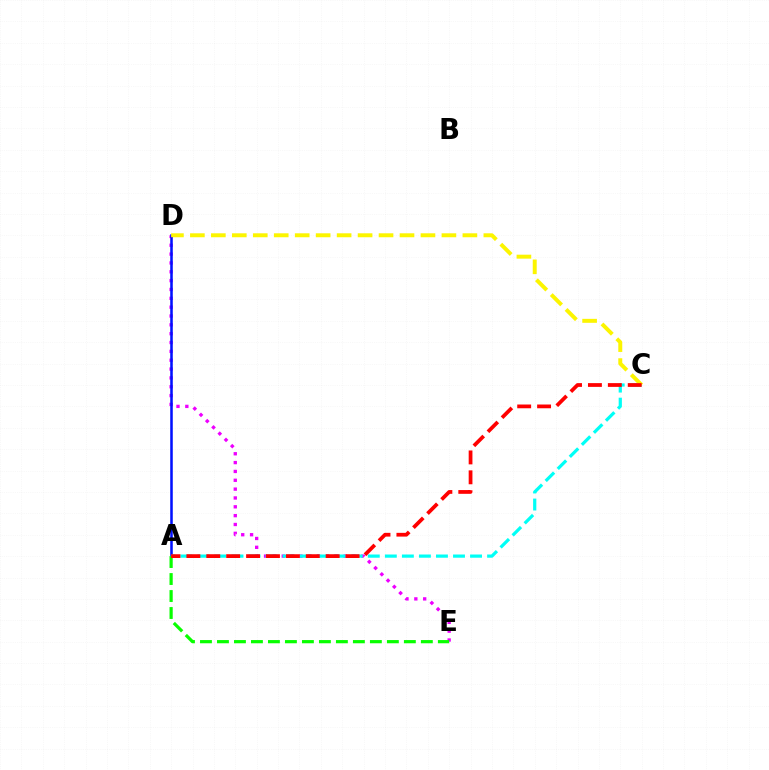{('D', 'E'): [{'color': '#ee00ff', 'line_style': 'dotted', 'thickness': 2.4}], ('A', 'D'): [{'color': '#0010ff', 'line_style': 'solid', 'thickness': 1.83}], ('A', 'C'): [{'color': '#00fff6', 'line_style': 'dashed', 'thickness': 2.32}, {'color': '#ff0000', 'line_style': 'dashed', 'thickness': 2.7}], ('C', 'D'): [{'color': '#fcf500', 'line_style': 'dashed', 'thickness': 2.85}], ('A', 'E'): [{'color': '#08ff00', 'line_style': 'dashed', 'thickness': 2.31}]}